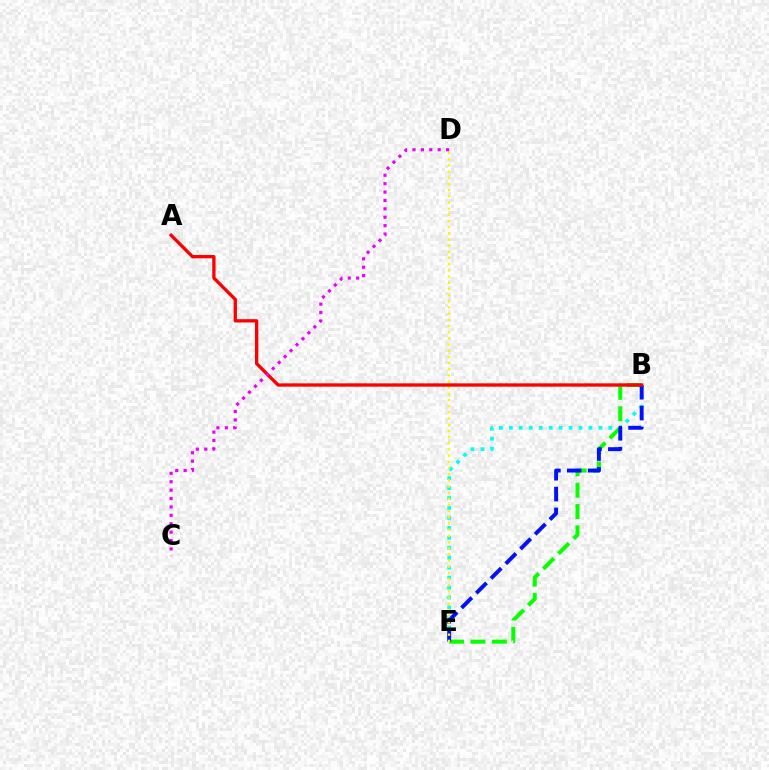{('B', 'E'): [{'color': '#00fff6', 'line_style': 'dotted', 'thickness': 2.7}, {'color': '#08ff00', 'line_style': 'dashed', 'thickness': 2.9}, {'color': '#0010ff', 'line_style': 'dashed', 'thickness': 2.83}], ('D', 'E'): [{'color': '#fcf500', 'line_style': 'dotted', 'thickness': 1.68}], ('A', 'B'): [{'color': '#ff0000', 'line_style': 'solid', 'thickness': 2.4}], ('C', 'D'): [{'color': '#ee00ff', 'line_style': 'dotted', 'thickness': 2.28}]}